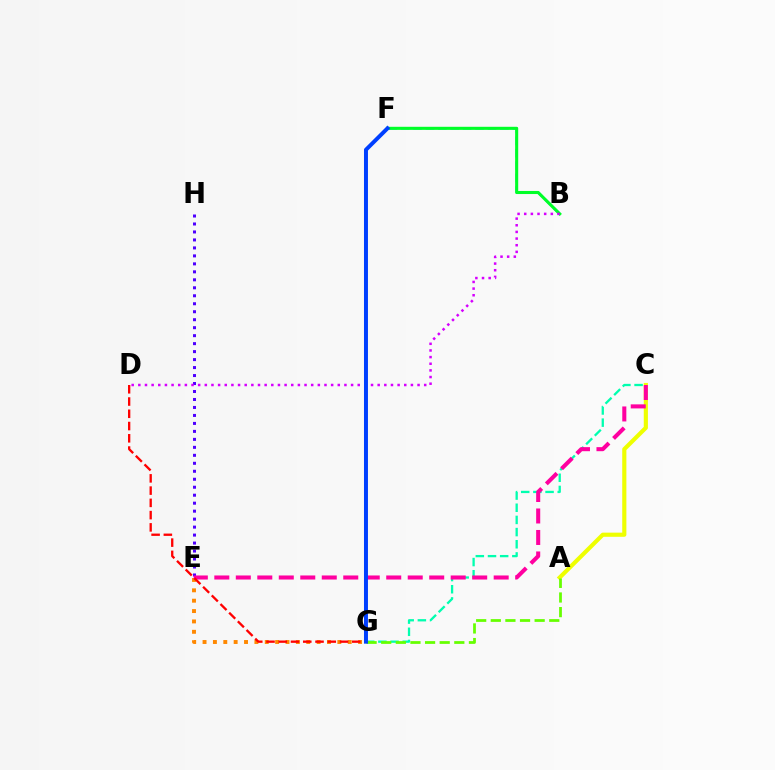{('A', 'C'): [{'color': '#eeff00', 'line_style': 'solid', 'thickness': 2.99}], ('E', 'H'): [{'color': '#4f00ff', 'line_style': 'dotted', 'thickness': 2.17}], ('B', 'F'): [{'color': '#00c7ff', 'line_style': 'dashed', 'thickness': 1.68}, {'color': '#00ff27', 'line_style': 'solid', 'thickness': 2.21}], ('E', 'G'): [{'color': '#ff8800', 'line_style': 'dotted', 'thickness': 2.82}], ('C', 'G'): [{'color': '#00ffaf', 'line_style': 'dashed', 'thickness': 1.65}], ('A', 'G'): [{'color': '#66ff00', 'line_style': 'dashed', 'thickness': 1.99}], ('C', 'E'): [{'color': '#ff00a0', 'line_style': 'dashed', 'thickness': 2.92}], ('D', 'G'): [{'color': '#ff0000', 'line_style': 'dashed', 'thickness': 1.66}], ('B', 'D'): [{'color': '#d600ff', 'line_style': 'dotted', 'thickness': 1.81}], ('F', 'G'): [{'color': '#003fff', 'line_style': 'solid', 'thickness': 2.86}]}